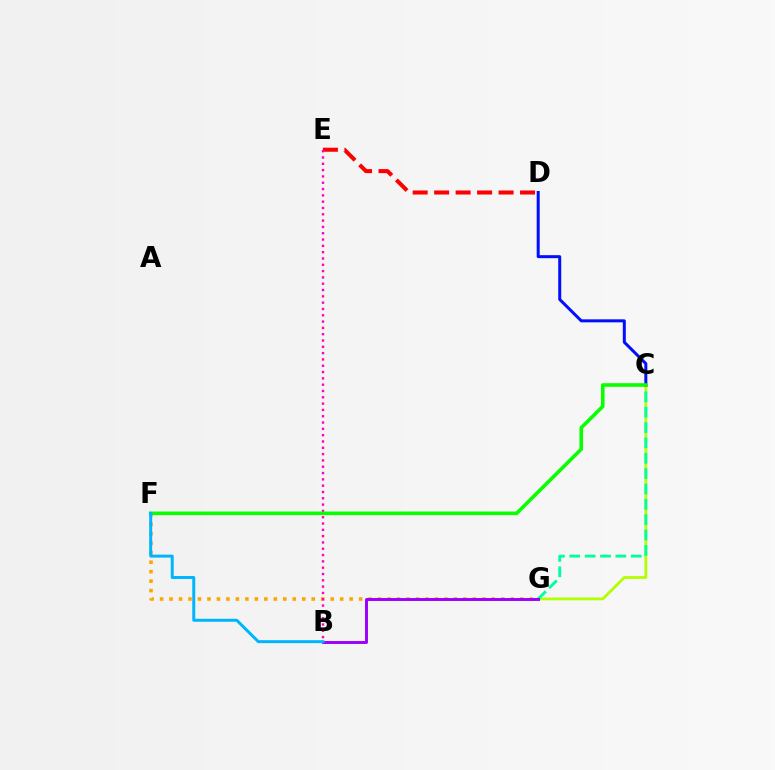{('C', 'G'): [{'color': '#b3ff00', 'line_style': 'solid', 'thickness': 2.01}, {'color': '#00ff9d', 'line_style': 'dashed', 'thickness': 2.09}], ('D', 'E'): [{'color': '#ff0000', 'line_style': 'dashed', 'thickness': 2.92}], ('F', 'G'): [{'color': '#ffa500', 'line_style': 'dotted', 'thickness': 2.58}], ('B', 'E'): [{'color': '#ff00bd', 'line_style': 'dotted', 'thickness': 1.71}], ('C', 'D'): [{'color': '#0010ff', 'line_style': 'solid', 'thickness': 2.16}], ('C', 'F'): [{'color': '#08ff00', 'line_style': 'solid', 'thickness': 2.58}], ('B', 'G'): [{'color': '#9b00ff', 'line_style': 'solid', 'thickness': 2.1}], ('B', 'F'): [{'color': '#00b5ff', 'line_style': 'solid', 'thickness': 2.14}]}